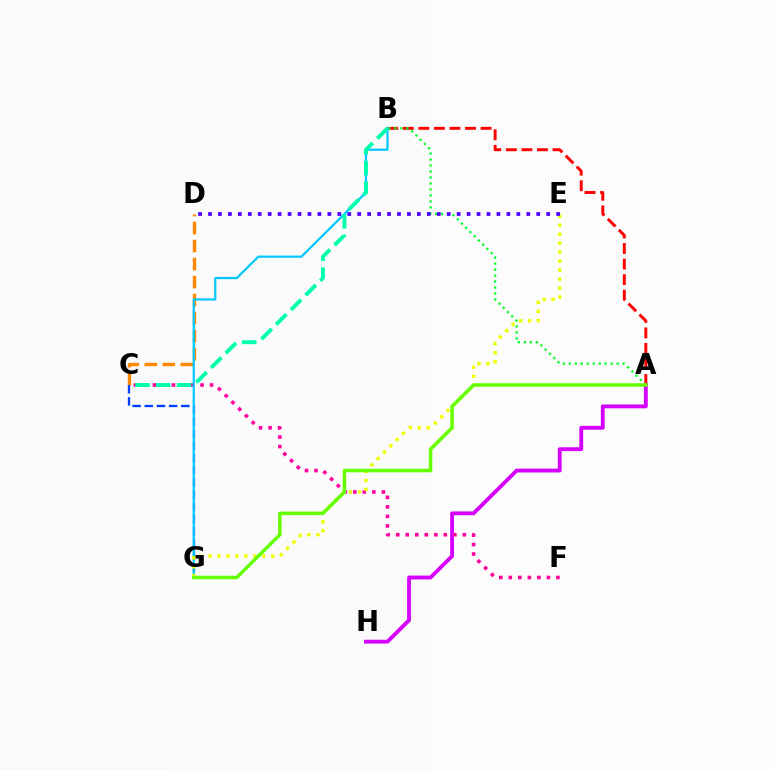{('A', 'B'): [{'color': '#ff0000', 'line_style': 'dashed', 'thickness': 2.11}, {'color': '#00ff27', 'line_style': 'dotted', 'thickness': 1.62}], ('A', 'H'): [{'color': '#d600ff', 'line_style': 'solid', 'thickness': 2.77}], ('C', 'D'): [{'color': '#ff8800', 'line_style': 'dashed', 'thickness': 2.45}], ('C', 'G'): [{'color': '#003fff', 'line_style': 'dashed', 'thickness': 1.65}], ('C', 'F'): [{'color': '#ff00a0', 'line_style': 'dotted', 'thickness': 2.59}], ('B', 'G'): [{'color': '#00c7ff', 'line_style': 'solid', 'thickness': 1.61}], ('B', 'C'): [{'color': '#00ffaf', 'line_style': 'dashed', 'thickness': 2.82}], ('E', 'G'): [{'color': '#eeff00', 'line_style': 'dotted', 'thickness': 2.44}], ('A', 'G'): [{'color': '#66ff00', 'line_style': 'solid', 'thickness': 2.53}], ('D', 'E'): [{'color': '#4f00ff', 'line_style': 'dotted', 'thickness': 2.7}]}